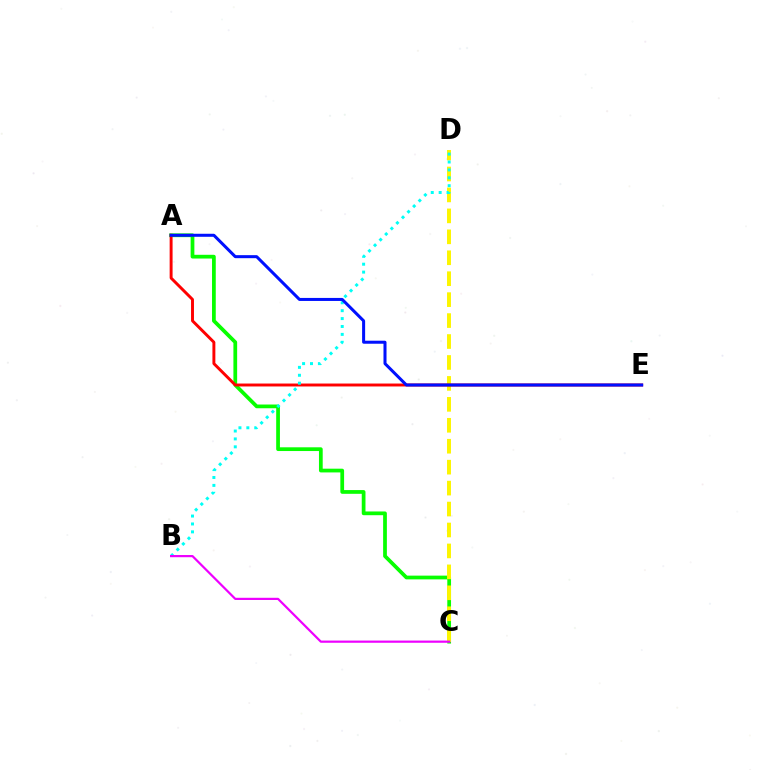{('A', 'C'): [{'color': '#08ff00', 'line_style': 'solid', 'thickness': 2.69}], ('C', 'D'): [{'color': '#fcf500', 'line_style': 'dashed', 'thickness': 2.84}], ('A', 'E'): [{'color': '#ff0000', 'line_style': 'solid', 'thickness': 2.11}, {'color': '#0010ff', 'line_style': 'solid', 'thickness': 2.18}], ('B', 'D'): [{'color': '#00fff6', 'line_style': 'dotted', 'thickness': 2.15}], ('B', 'C'): [{'color': '#ee00ff', 'line_style': 'solid', 'thickness': 1.59}]}